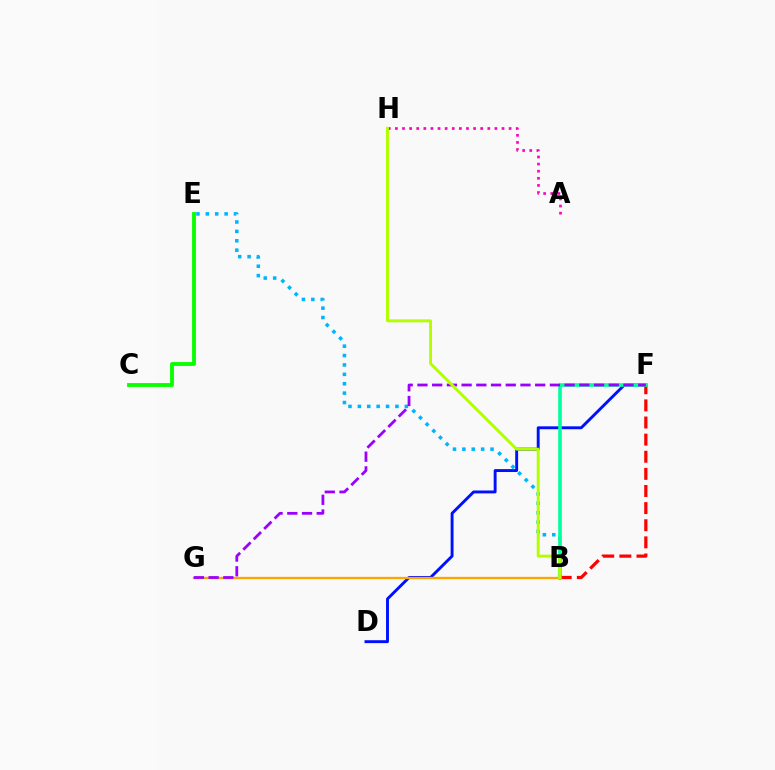{('D', 'F'): [{'color': '#0010ff', 'line_style': 'solid', 'thickness': 2.09}], ('B', 'E'): [{'color': '#00b5ff', 'line_style': 'dotted', 'thickness': 2.55}], ('B', 'F'): [{'color': '#ff0000', 'line_style': 'dashed', 'thickness': 2.33}, {'color': '#00ff9d', 'line_style': 'solid', 'thickness': 2.6}], ('B', 'G'): [{'color': '#ffa500', 'line_style': 'solid', 'thickness': 1.65}], ('F', 'G'): [{'color': '#9b00ff', 'line_style': 'dashed', 'thickness': 2.0}], ('A', 'H'): [{'color': '#ff00bd', 'line_style': 'dotted', 'thickness': 1.93}], ('B', 'H'): [{'color': '#b3ff00', 'line_style': 'solid', 'thickness': 2.12}], ('C', 'E'): [{'color': '#08ff00', 'line_style': 'solid', 'thickness': 2.77}]}